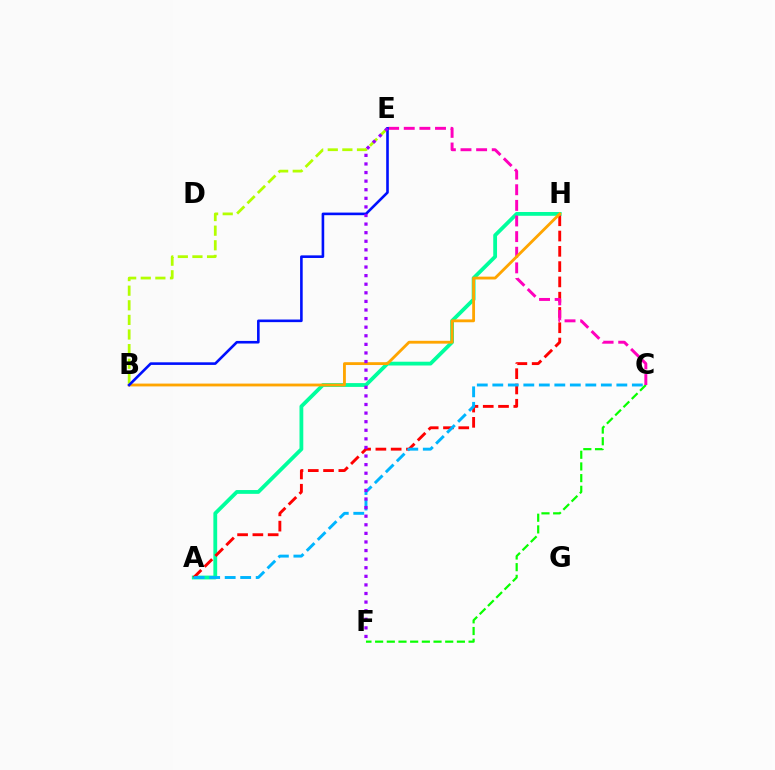{('C', 'F'): [{'color': '#08ff00', 'line_style': 'dashed', 'thickness': 1.59}], ('A', 'H'): [{'color': '#00ff9d', 'line_style': 'solid', 'thickness': 2.73}, {'color': '#ff0000', 'line_style': 'dashed', 'thickness': 2.08}], ('C', 'E'): [{'color': '#ff00bd', 'line_style': 'dashed', 'thickness': 2.12}], ('B', 'H'): [{'color': '#ffa500', 'line_style': 'solid', 'thickness': 2.04}], ('B', 'E'): [{'color': '#b3ff00', 'line_style': 'dashed', 'thickness': 1.99}, {'color': '#0010ff', 'line_style': 'solid', 'thickness': 1.88}], ('A', 'C'): [{'color': '#00b5ff', 'line_style': 'dashed', 'thickness': 2.11}], ('E', 'F'): [{'color': '#9b00ff', 'line_style': 'dotted', 'thickness': 2.33}]}